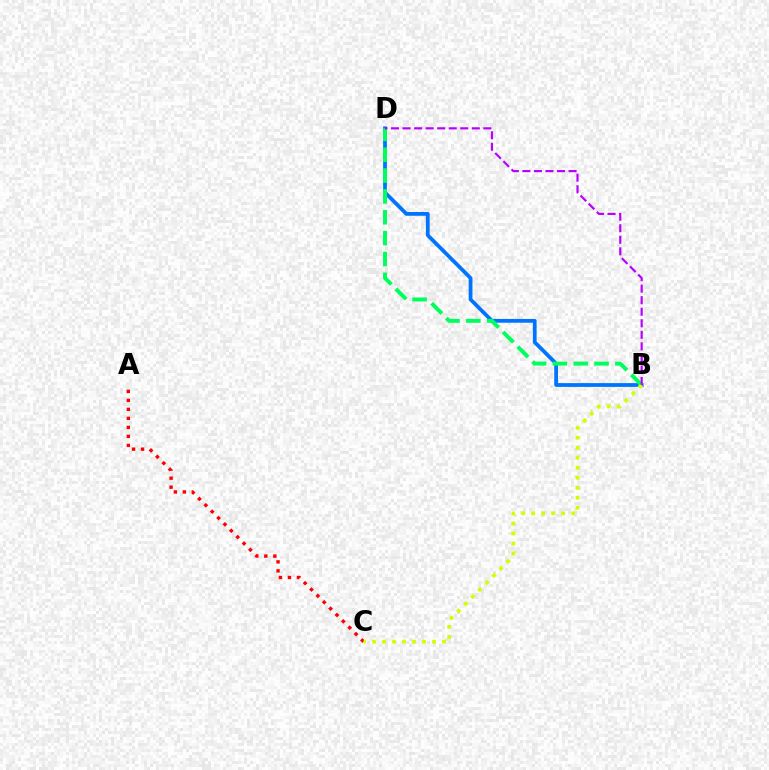{('B', 'D'): [{'color': '#0074ff', 'line_style': 'solid', 'thickness': 2.72}, {'color': '#00ff5c', 'line_style': 'dashed', 'thickness': 2.83}, {'color': '#b900ff', 'line_style': 'dashed', 'thickness': 1.57}], ('A', 'C'): [{'color': '#ff0000', 'line_style': 'dotted', 'thickness': 2.45}], ('B', 'C'): [{'color': '#d1ff00', 'line_style': 'dotted', 'thickness': 2.72}]}